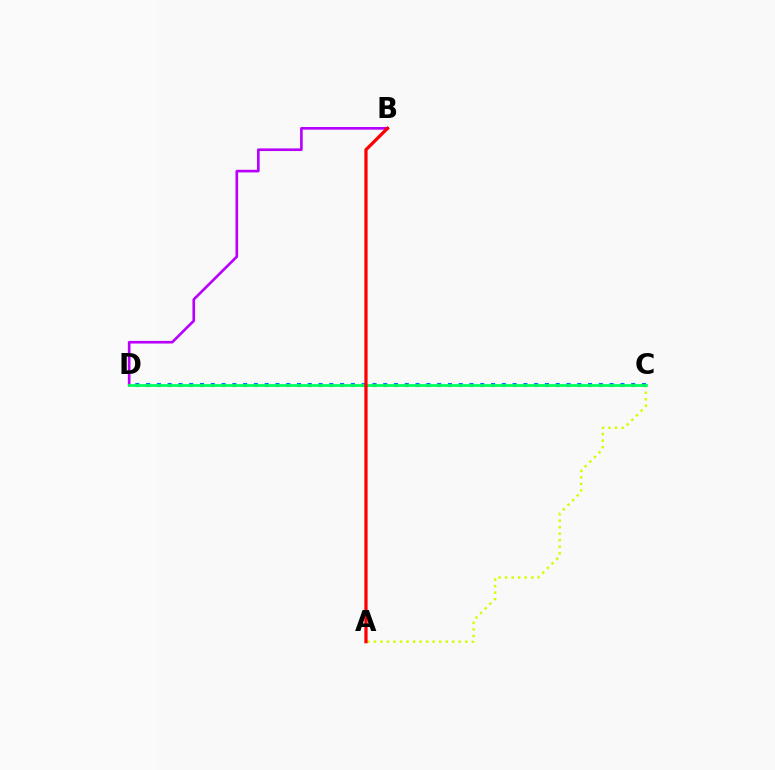{('B', 'D'): [{'color': '#b900ff', 'line_style': 'solid', 'thickness': 1.9}], ('A', 'C'): [{'color': '#d1ff00', 'line_style': 'dotted', 'thickness': 1.77}], ('C', 'D'): [{'color': '#0074ff', 'line_style': 'dotted', 'thickness': 2.93}, {'color': '#00ff5c', 'line_style': 'solid', 'thickness': 2.0}], ('A', 'B'): [{'color': '#ff0000', 'line_style': 'solid', 'thickness': 2.35}]}